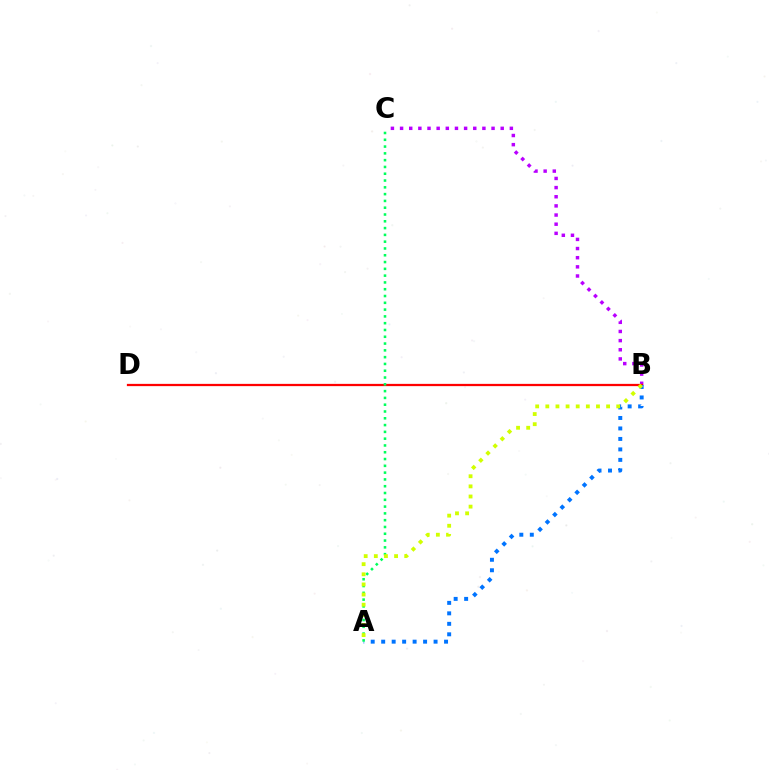{('B', 'C'): [{'color': '#b900ff', 'line_style': 'dotted', 'thickness': 2.49}], ('B', 'D'): [{'color': '#ff0000', 'line_style': 'solid', 'thickness': 1.62}], ('A', 'B'): [{'color': '#0074ff', 'line_style': 'dotted', 'thickness': 2.85}, {'color': '#d1ff00', 'line_style': 'dotted', 'thickness': 2.75}], ('A', 'C'): [{'color': '#00ff5c', 'line_style': 'dotted', 'thickness': 1.85}]}